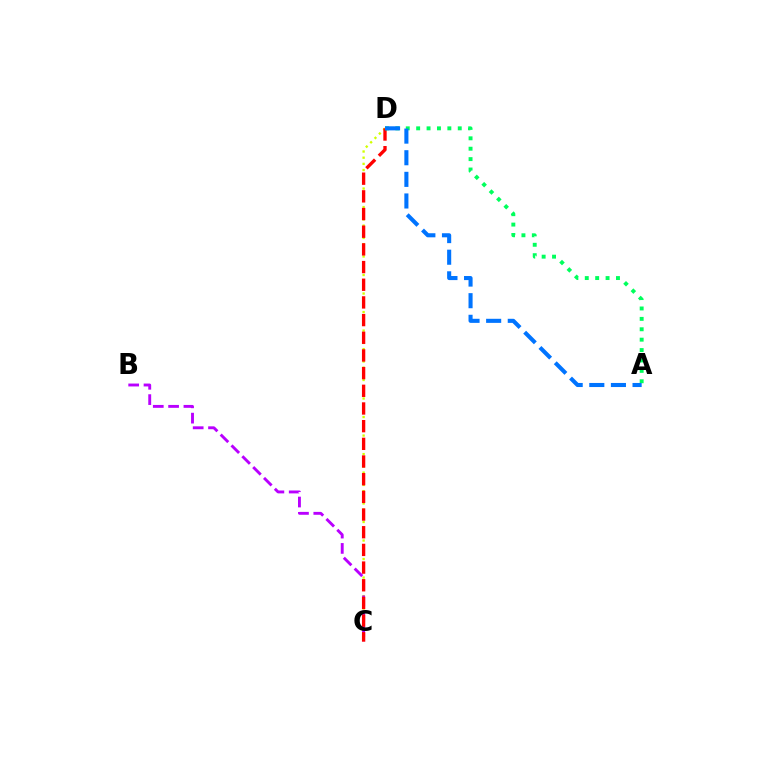{('C', 'D'): [{'color': '#d1ff00', 'line_style': 'dotted', 'thickness': 1.68}, {'color': '#ff0000', 'line_style': 'dashed', 'thickness': 2.4}], ('B', 'C'): [{'color': '#b900ff', 'line_style': 'dashed', 'thickness': 2.08}], ('A', 'D'): [{'color': '#00ff5c', 'line_style': 'dotted', 'thickness': 2.83}, {'color': '#0074ff', 'line_style': 'dashed', 'thickness': 2.94}]}